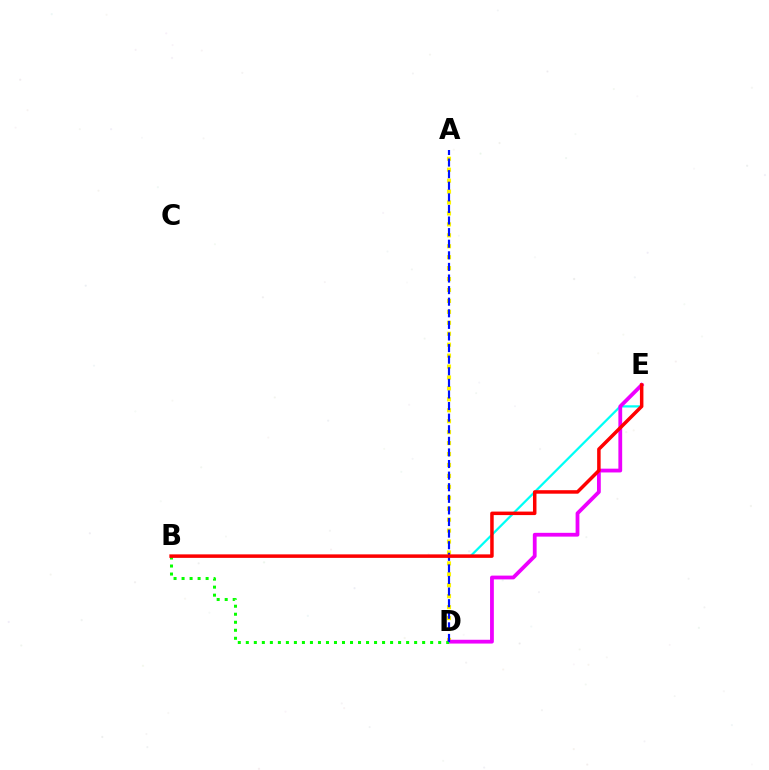{('B', 'E'): [{'color': '#00fff6', 'line_style': 'solid', 'thickness': 1.61}, {'color': '#ff0000', 'line_style': 'solid', 'thickness': 2.52}], ('A', 'D'): [{'color': '#fcf500', 'line_style': 'dotted', 'thickness': 2.97}, {'color': '#0010ff', 'line_style': 'dashed', 'thickness': 1.58}], ('D', 'E'): [{'color': '#ee00ff', 'line_style': 'solid', 'thickness': 2.73}], ('B', 'D'): [{'color': '#08ff00', 'line_style': 'dotted', 'thickness': 2.18}]}